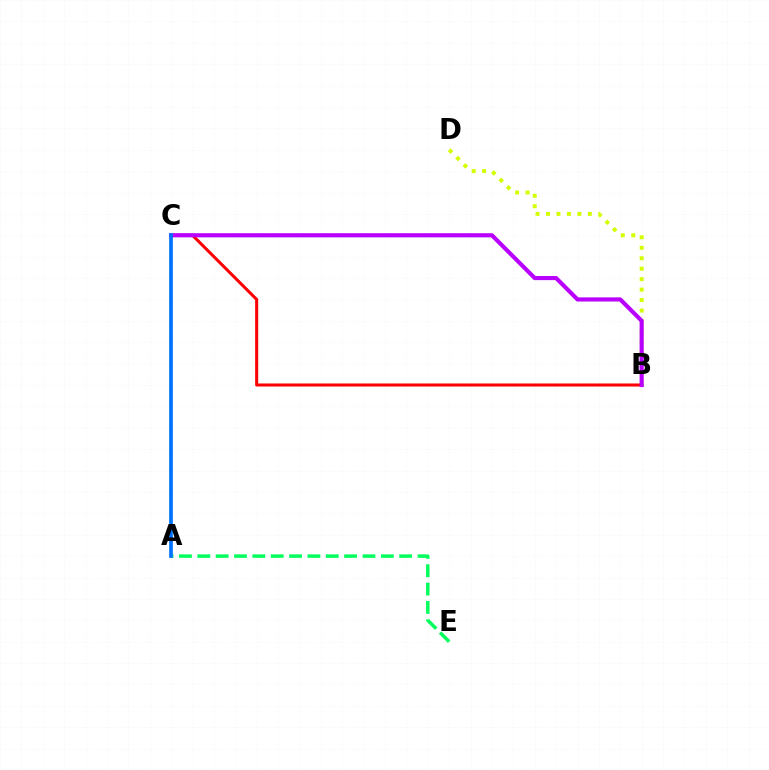{('B', 'D'): [{'color': '#d1ff00', 'line_style': 'dotted', 'thickness': 2.84}], ('B', 'C'): [{'color': '#ff0000', 'line_style': 'solid', 'thickness': 2.19}, {'color': '#b900ff', 'line_style': 'solid', 'thickness': 2.98}], ('A', 'E'): [{'color': '#00ff5c', 'line_style': 'dashed', 'thickness': 2.49}], ('A', 'C'): [{'color': '#0074ff', 'line_style': 'solid', 'thickness': 2.67}]}